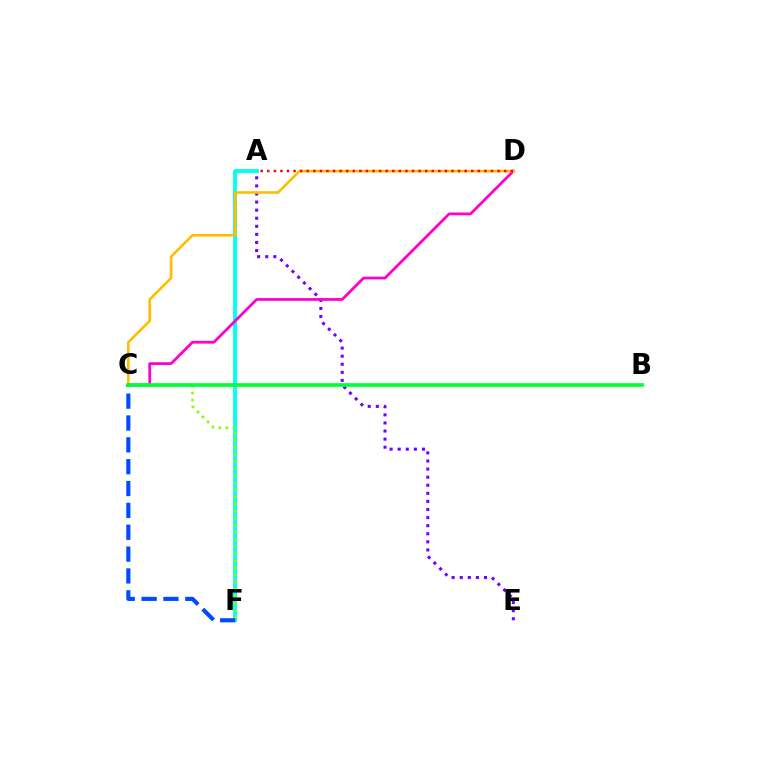{('A', 'E'): [{'color': '#7200ff', 'line_style': 'dotted', 'thickness': 2.2}], ('A', 'F'): [{'color': '#00fff6', 'line_style': 'solid', 'thickness': 2.8}], ('C', 'F'): [{'color': '#84ff00', 'line_style': 'dotted', 'thickness': 1.92}, {'color': '#004bff', 'line_style': 'dashed', 'thickness': 2.97}], ('C', 'D'): [{'color': '#ff00cf', 'line_style': 'solid', 'thickness': 2.0}, {'color': '#ffbd00', 'line_style': 'solid', 'thickness': 1.89}], ('A', 'D'): [{'color': '#ff0000', 'line_style': 'dotted', 'thickness': 1.79}], ('B', 'C'): [{'color': '#00ff39', 'line_style': 'solid', 'thickness': 2.66}]}